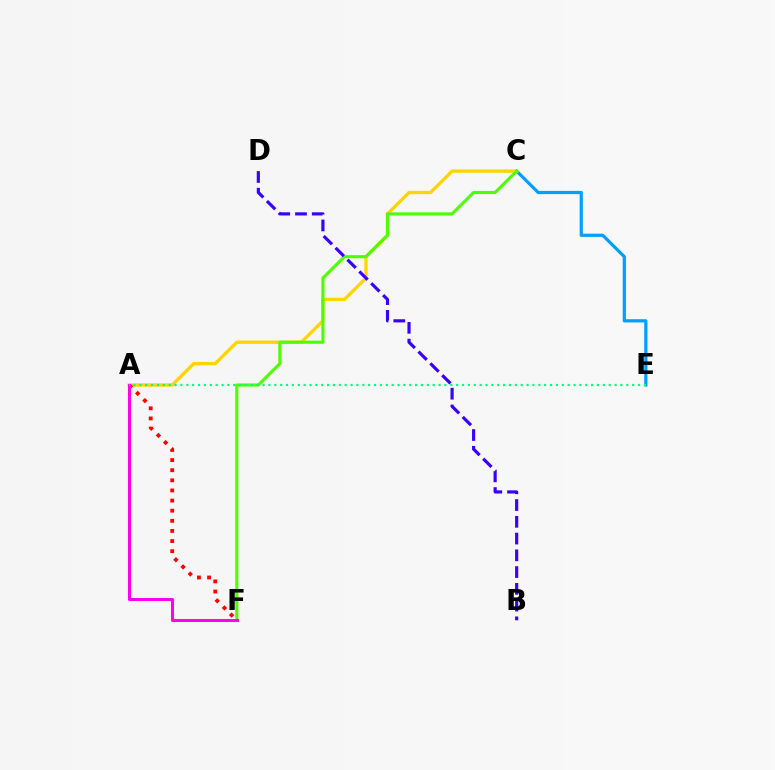{('C', 'E'): [{'color': '#009eff', 'line_style': 'solid', 'thickness': 2.31}], ('A', 'C'): [{'color': '#ffd500', 'line_style': 'solid', 'thickness': 2.4}], ('C', 'F'): [{'color': '#4fff00', 'line_style': 'solid', 'thickness': 2.24}], ('B', 'D'): [{'color': '#3700ff', 'line_style': 'dashed', 'thickness': 2.28}], ('A', 'F'): [{'color': '#ff0000', 'line_style': 'dotted', 'thickness': 2.75}, {'color': '#ff00ed', 'line_style': 'solid', 'thickness': 2.18}], ('A', 'E'): [{'color': '#00ff86', 'line_style': 'dotted', 'thickness': 1.59}]}